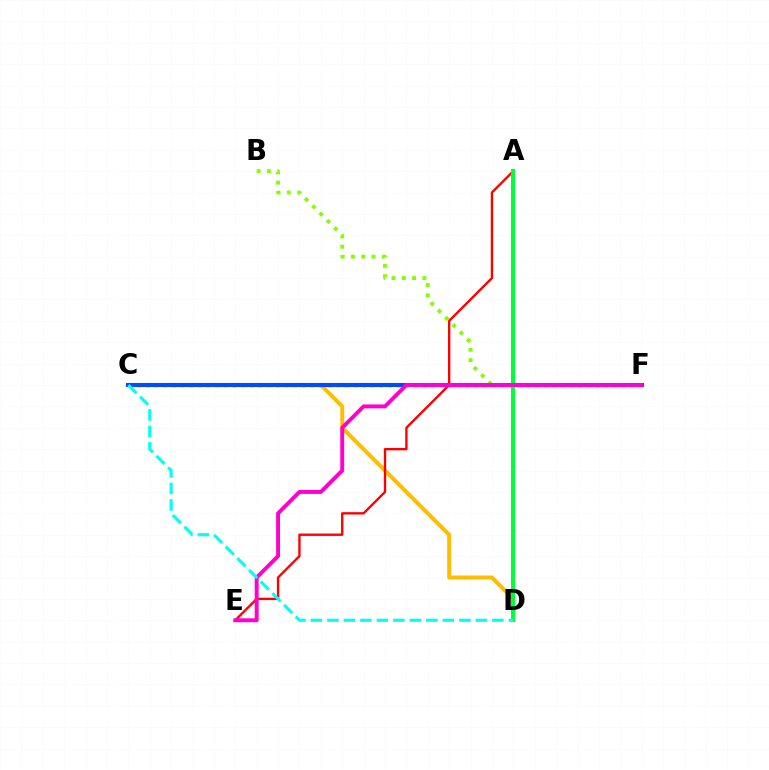{('C', 'F'): [{'color': '#7200ff', 'line_style': 'dotted', 'thickness': 2.35}, {'color': '#004bff', 'line_style': 'solid', 'thickness': 2.95}], ('B', 'F'): [{'color': '#84ff00', 'line_style': 'dotted', 'thickness': 2.8}], ('C', 'D'): [{'color': '#ffbd00', 'line_style': 'solid', 'thickness': 2.85}, {'color': '#00fff6', 'line_style': 'dashed', 'thickness': 2.24}], ('A', 'E'): [{'color': '#ff0000', 'line_style': 'solid', 'thickness': 1.7}], ('A', 'D'): [{'color': '#00ff39', 'line_style': 'solid', 'thickness': 2.88}], ('E', 'F'): [{'color': '#ff00cf', 'line_style': 'solid', 'thickness': 2.82}]}